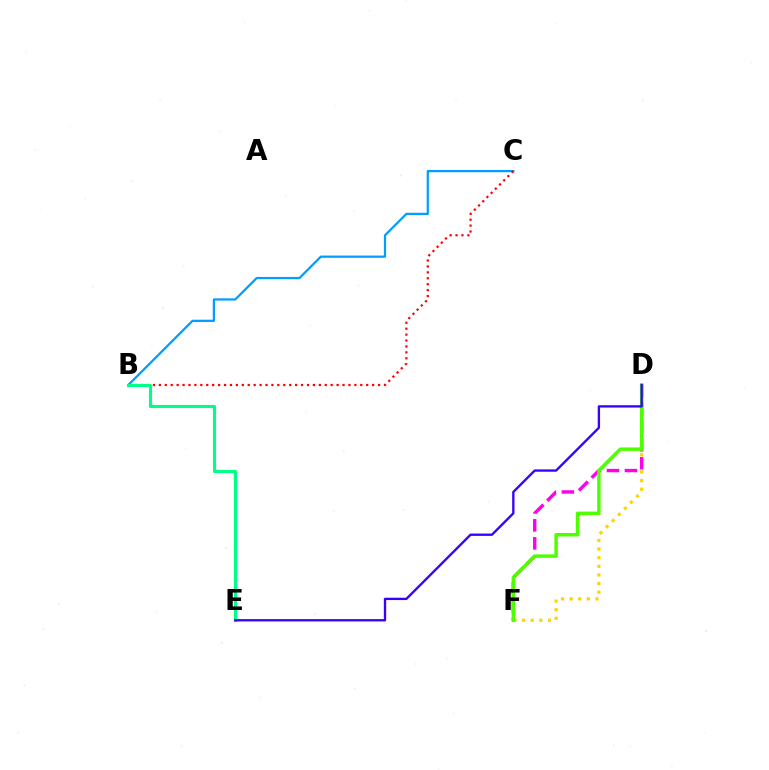{('B', 'C'): [{'color': '#009eff', 'line_style': 'solid', 'thickness': 1.61}, {'color': '#ff0000', 'line_style': 'dotted', 'thickness': 1.61}], ('D', 'F'): [{'color': '#ffd500', 'line_style': 'dotted', 'thickness': 2.34}, {'color': '#ff00ed', 'line_style': 'dashed', 'thickness': 2.44}, {'color': '#4fff00', 'line_style': 'solid', 'thickness': 2.5}], ('B', 'E'): [{'color': '#00ff86', 'line_style': 'solid', 'thickness': 2.23}], ('D', 'E'): [{'color': '#3700ff', 'line_style': 'solid', 'thickness': 1.69}]}